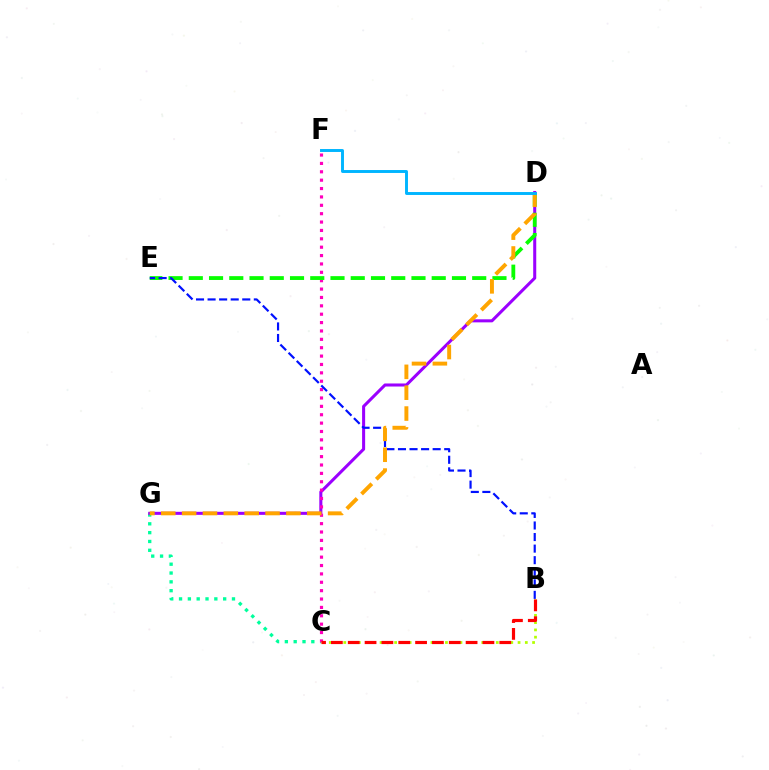{('C', 'G'): [{'color': '#00ff9d', 'line_style': 'dotted', 'thickness': 2.4}], ('D', 'G'): [{'color': '#9b00ff', 'line_style': 'solid', 'thickness': 2.19}, {'color': '#ffa500', 'line_style': 'dashed', 'thickness': 2.83}], ('C', 'F'): [{'color': '#ff00bd', 'line_style': 'dotted', 'thickness': 2.28}], ('D', 'E'): [{'color': '#08ff00', 'line_style': 'dashed', 'thickness': 2.75}], ('B', 'E'): [{'color': '#0010ff', 'line_style': 'dashed', 'thickness': 1.57}], ('B', 'C'): [{'color': '#b3ff00', 'line_style': 'dotted', 'thickness': 1.97}, {'color': '#ff0000', 'line_style': 'dashed', 'thickness': 2.29}], ('D', 'F'): [{'color': '#00b5ff', 'line_style': 'solid', 'thickness': 2.11}]}